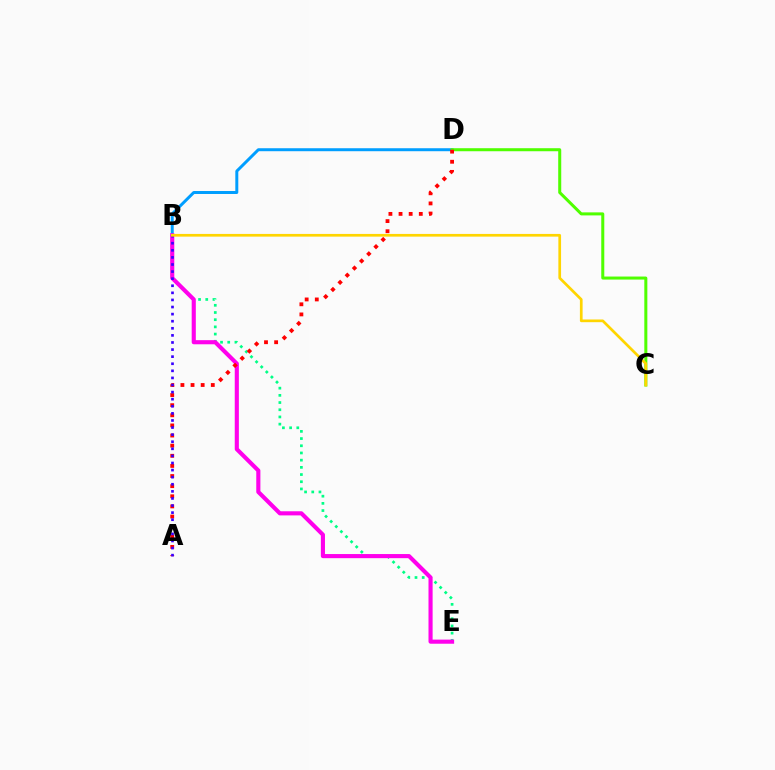{('B', 'D'): [{'color': '#009eff', 'line_style': 'solid', 'thickness': 2.14}], ('B', 'E'): [{'color': '#00ff86', 'line_style': 'dotted', 'thickness': 1.95}, {'color': '#ff00ed', 'line_style': 'solid', 'thickness': 2.96}], ('C', 'D'): [{'color': '#4fff00', 'line_style': 'solid', 'thickness': 2.18}], ('A', 'D'): [{'color': '#ff0000', 'line_style': 'dotted', 'thickness': 2.75}], ('A', 'B'): [{'color': '#3700ff', 'line_style': 'dotted', 'thickness': 1.93}], ('B', 'C'): [{'color': '#ffd500', 'line_style': 'solid', 'thickness': 1.94}]}